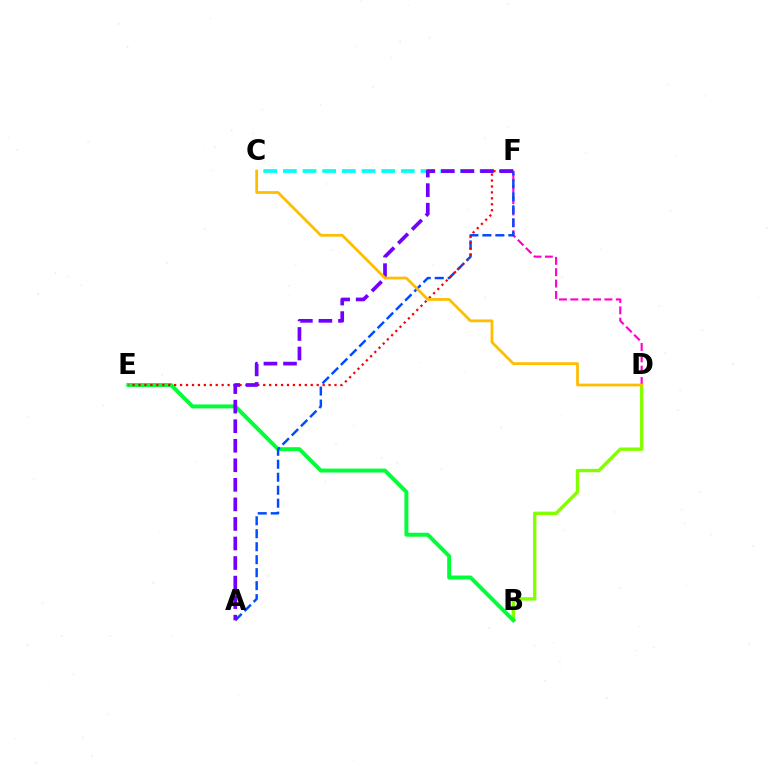{('B', 'D'): [{'color': '#84ff00', 'line_style': 'solid', 'thickness': 2.44}], ('B', 'E'): [{'color': '#00ff39', 'line_style': 'solid', 'thickness': 2.84}], ('D', 'F'): [{'color': '#ff00cf', 'line_style': 'dashed', 'thickness': 1.54}], ('C', 'F'): [{'color': '#00fff6', 'line_style': 'dashed', 'thickness': 2.67}], ('A', 'F'): [{'color': '#004bff', 'line_style': 'dashed', 'thickness': 1.76}, {'color': '#7200ff', 'line_style': 'dashed', 'thickness': 2.66}], ('E', 'F'): [{'color': '#ff0000', 'line_style': 'dotted', 'thickness': 1.61}], ('C', 'D'): [{'color': '#ffbd00', 'line_style': 'solid', 'thickness': 1.99}]}